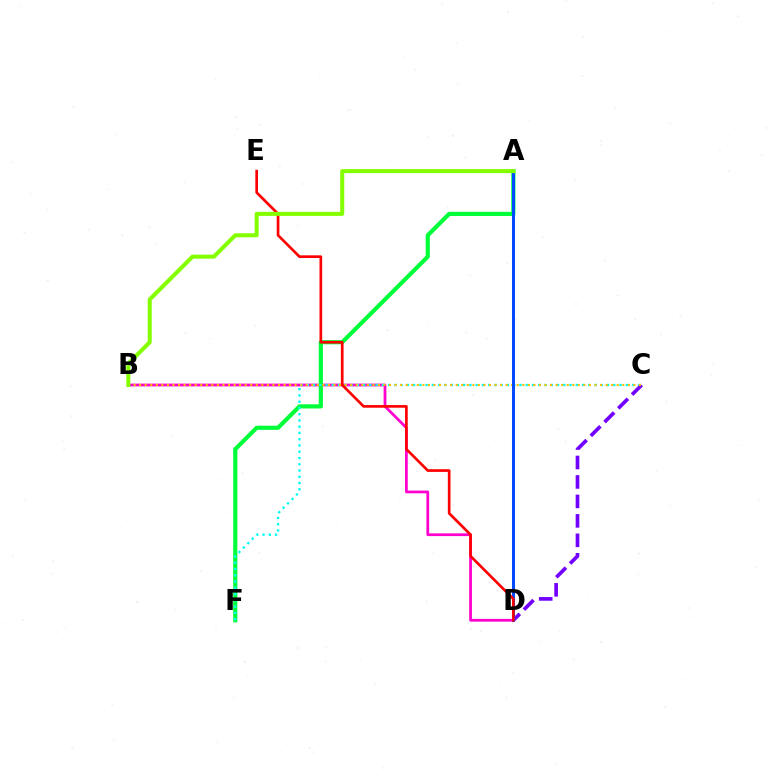{('B', 'D'): [{'color': '#ff00cf', 'line_style': 'solid', 'thickness': 1.98}], ('A', 'F'): [{'color': '#00ff39', 'line_style': 'solid', 'thickness': 3.0}], ('C', 'F'): [{'color': '#00fff6', 'line_style': 'dotted', 'thickness': 1.7}], ('C', 'D'): [{'color': '#7200ff', 'line_style': 'dashed', 'thickness': 2.64}], ('B', 'C'): [{'color': '#ffbd00', 'line_style': 'dotted', 'thickness': 1.51}], ('A', 'D'): [{'color': '#004bff', 'line_style': 'solid', 'thickness': 2.17}], ('D', 'E'): [{'color': '#ff0000', 'line_style': 'solid', 'thickness': 1.93}], ('A', 'B'): [{'color': '#84ff00', 'line_style': 'solid', 'thickness': 2.91}]}